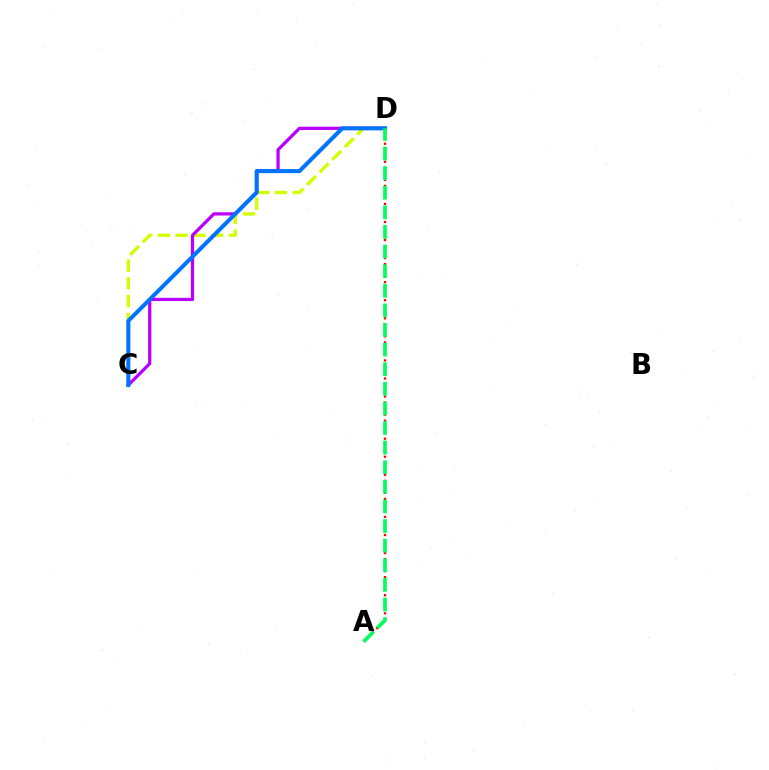{('C', 'D'): [{'color': '#d1ff00', 'line_style': 'dashed', 'thickness': 2.41}, {'color': '#b900ff', 'line_style': 'solid', 'thickness': 2.34}, {'color': '#0074ff', 'line_style': 'solid', 'thickness': 2.91}], ('A', 'D'): [{'color': '#ff0000', 'line_style': 'dotted', 'thickness': 1.64}, {'color': '#00ff5c', 'line_style': 'dashed', 'thickness': 2.66}]}